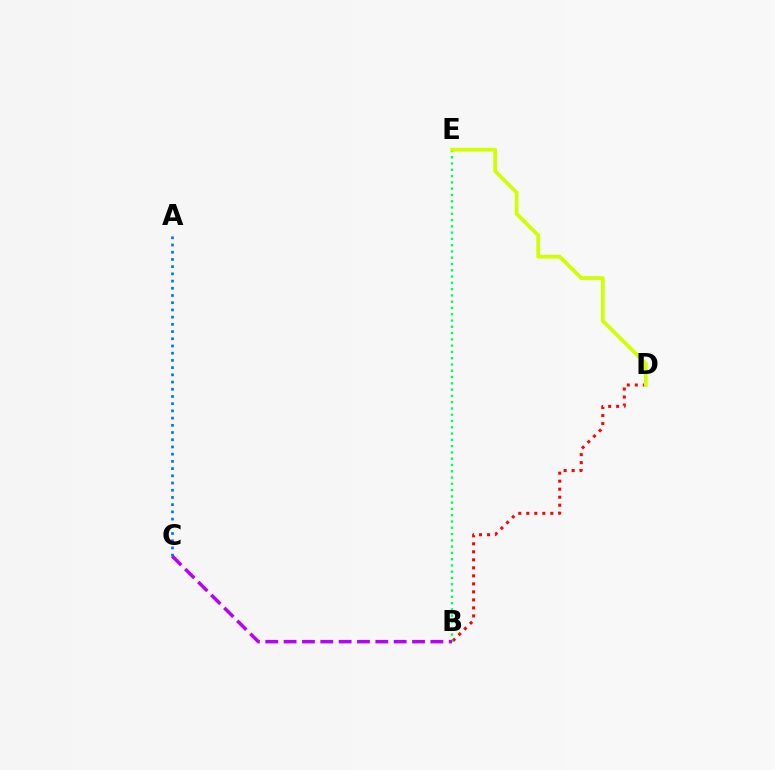{('B', 'D'): [{'color': '#ff0000', 'line_style': 'dotted', 'thickness': 2.18}], ('A', 'C'): [{'color': '#0074ff', 'line_style': 'dotted', 'thickness': 1.96}], ('B', 'E'): [{'color': '#00ff5c', 'line_style': 'dotted', 'thickness': 1.71}], ('D', 'E'): [{'color': '#d1ff00', 'line_style': 'solid', 'thickness': 2.7}], ('B', 'C'): [{'color': '#b900ff', 'line_style': 'dashed', 'thickness': 2.49}]}